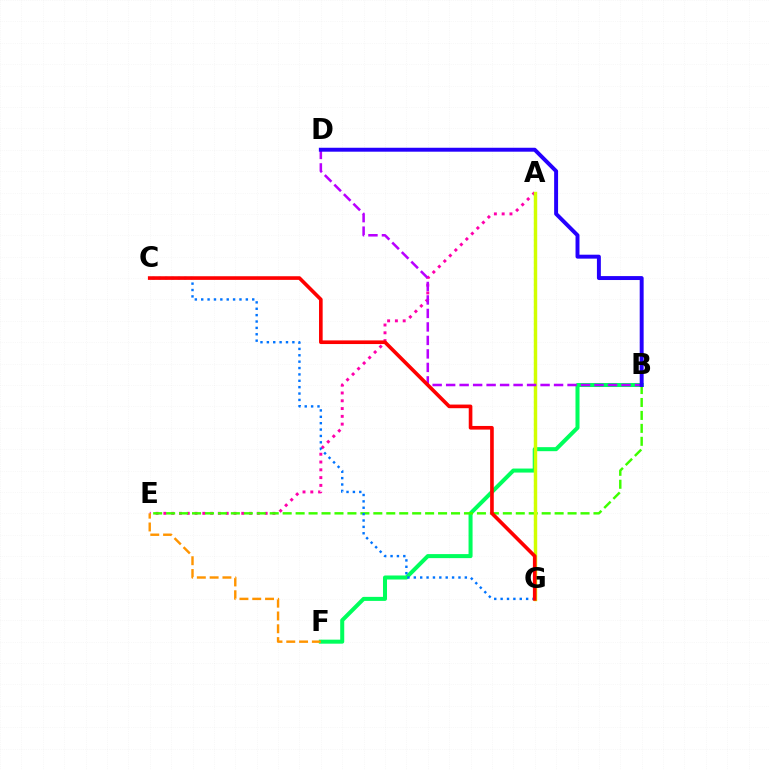{('A', 'E'): [{'color': '#ff00ac', 'line_style': 'dotted', 'thickness': 2.12}], ('A', 'G'): [{'color': '#00fff6', 'line_style': 'dotted', 'thickness': 1.52}, {'color': '#d1ff00', 'line_style': 'solid', 'thickness': 2.47}], ('B', 'F'): [{'color': '#00ff5c', 'line_style': 'solid', 'thickness': 2.9}], ('B', 'E'): [{'color': '#3dff00', 'line_style': 'dashed', 'thickness': 1.76}], ('E', 'F'): [{'color': '#ff9400', 'line_style': 'dashed', 'thickness': 1.74}], ('C', 'G'): [{'color': '#0074ff', 'line_style': 'dotted', 'thickness': 1.73}, {'color': '#ff0000', 'line_style': 'solid', 'thickness': 2.62}], ('B', 'D'): [{'color': '#b900ff', 'line_style': 'dashed', 'thickness': 1.83}, {'color': '#2500ff', 'line_style': 'solid', 'thickness': 2.84}]}